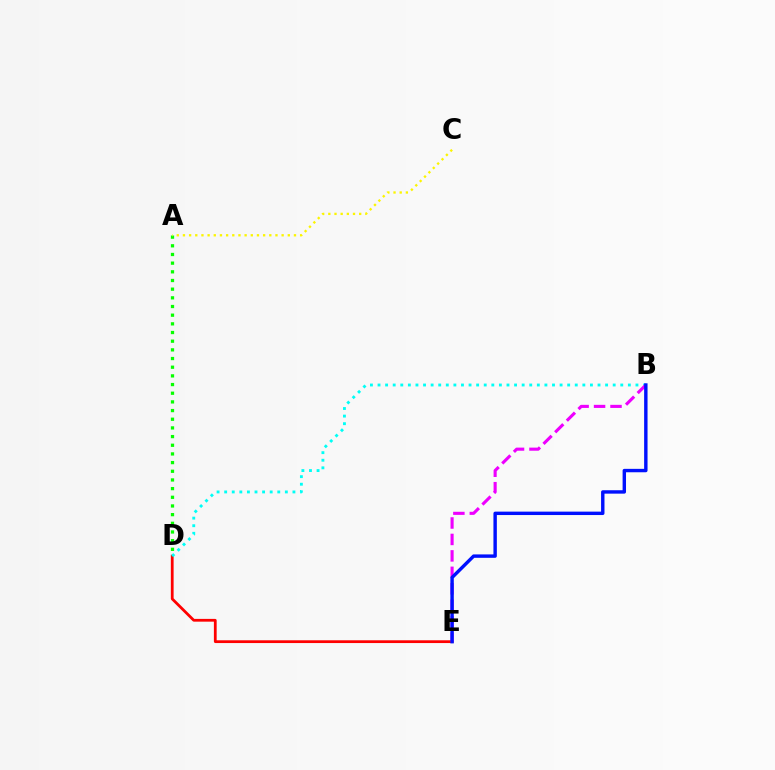{('D', 'E'): [{'color': '#ff0000', 'line_style': 'solid', 'thickness': 1.99}], ('A', 'D'): [{'color': '#08ff00', 'line_style': 'dotted', 'thickness': 2.36}], ('B', 'D'): [{'color': '#00fff6', 'line_style': 'dotted', 'thickness': 2.06}], ('B', 'E'): [{'color': '#ee00ff', 'line_style': 'dashed', 'thickness': 2.23}, {'color': '#0010ff', 'line_style': 'solid', 'thickness': 2.45}], ('A', 'C'): [{'color': '#fcf500', 'line_style': 'dotted', 'thickness': 1.68}]}